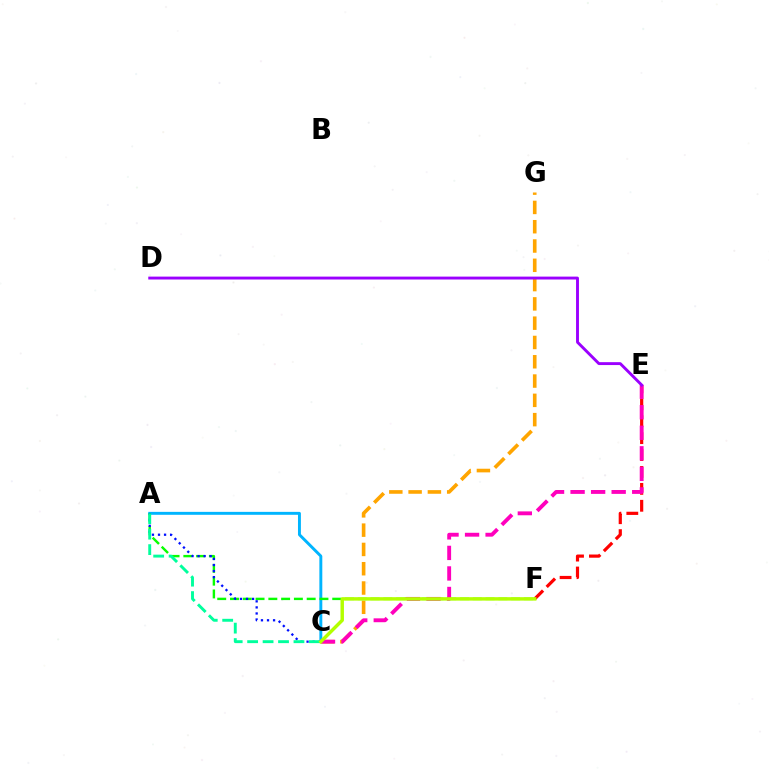{('A', 'C'): [{'color': '#00b5ff', 'line_style': 'solid', 'thickness': 2.11}, {'color': '#0010ff', 'line_style': 'dotted', 'thickness': 1.64}, {'color': '#00ff9d', 'line_style': 'dashed', 'thickness': 2.1}], ('A', 'F'): [{'color': '#08ff00', 'line_style': 'dashed', 'thickness': 1.74}], ('E', 'F'): [{'color': '#ff0000', 'line_style': 'dashed', 'thickness': 2.3}], ('C', 'G'): [{'color': '#ffa500', 'line_style': 'dashed', 'thickness': 2.62}], ('C', 'E'): [{'color': '#ff00bd', 'line_style': 'dashed', 'thickness': 2.79}], ('C', 'F'): [{'color': '#b3ff00', 'line_style': 'solid', 'thickness': 2.48}], ('D', 'E'): [{'color': '#9b00ff', 'line_style': 'solid', 'thickness': 2.08}]}